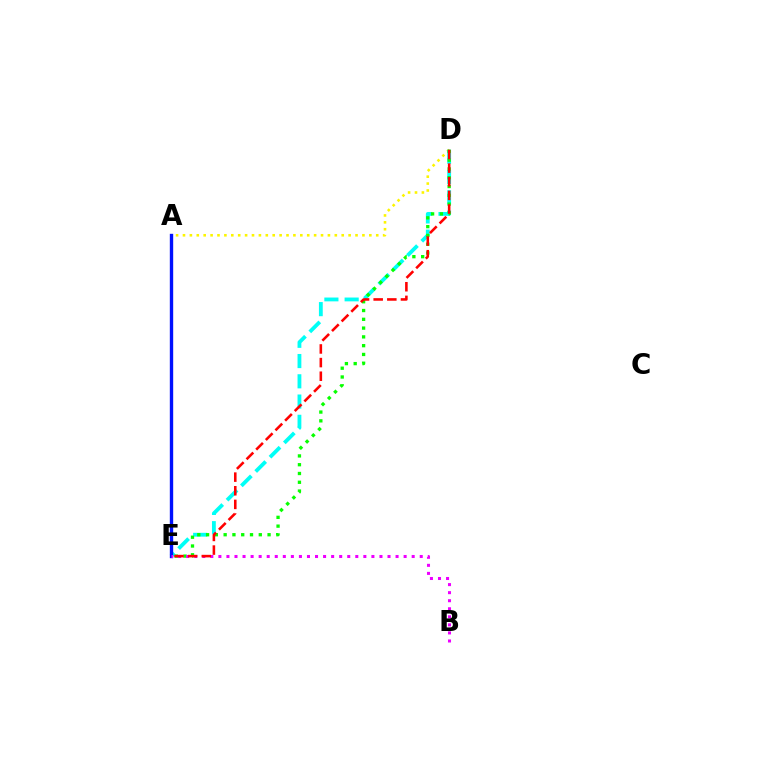{('A', 'D'): [{'color': '#fcf500', 'line_style': 'dotted', 'thickness': 1.88}], ('D', 'E'): [{'color': '#00fff6', 'line_style': 'dashed', 'thickness': 2.75}, {'color': '#08ff00', 'line_style': 'dotted', 'thickness': 2.39}, {'color': '#ff0000', 'line_style': 'dashed', 'thickness': 1.85}], ('A', 'E'): [{'color': '#0010ff', 'line_style': 'solid', 'thickness': 2.42}], ('B', 'E'): [{'color': '#ee00ff', 'line_style': 'dotted', 'thickness': 2.19}]}